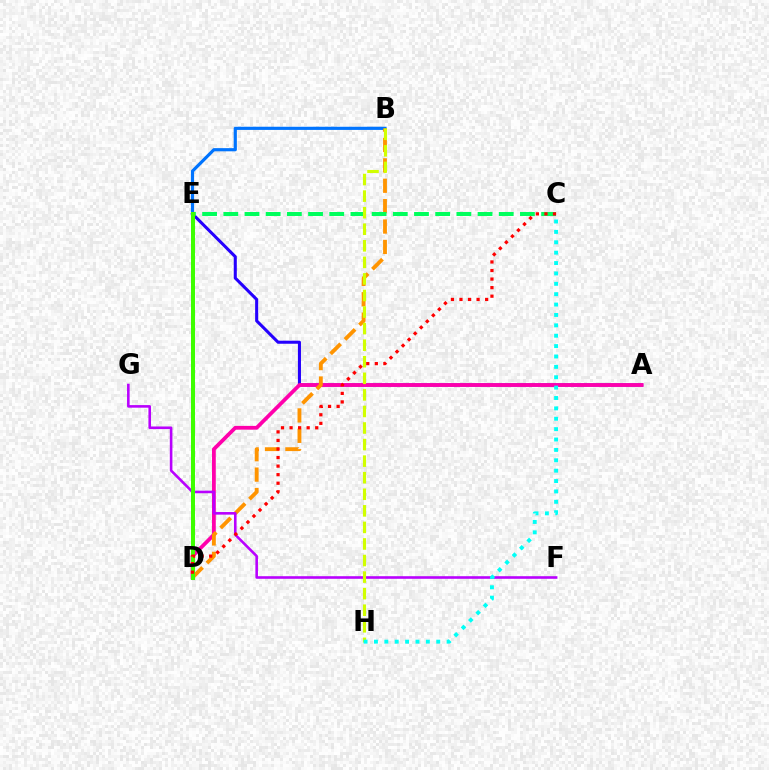{('A', 'E'): [{'color': '#2500ff', 'line_style': 'solid', 'thickness': 2.2}], ('A', 'D'): [{'color': '#ff00ac', 'line_style': 'solid', 'thickness': 2.71}], ('B', 'E'): [{'color': '#0074ff', 'line_style': 'solid', 'thickness': 2.28}], ('B', 'D'): [{'color': '#ff9400', 'line_style': 'dashed', 'thickness': 2.77}], ('C', 'E'): [{'color': '#00ff5c', 'line_style': 'dashed', 'thickness': 2.88}], ('F', 'G'): [{'color': '#b900ff', 'line_style': 'solid', 'thickness': 1.87}], ('D', 'E'): [{'color': '#3dff00', 'line_style': 'solid', 'thickness': 2.88}], ('B', 'H'): [{'color': '#d1ff00', 'line_style': 'dashed', 'thickness': 2.25}], ('C', 'D'): [{'color': '#ff0000', 'line_style': 'dotted', 'thickness': 2.32}], ('C', 'H'): [{'color': '#00fff6', 'line_style': 'dotted', 'thickness': 2.82}]}